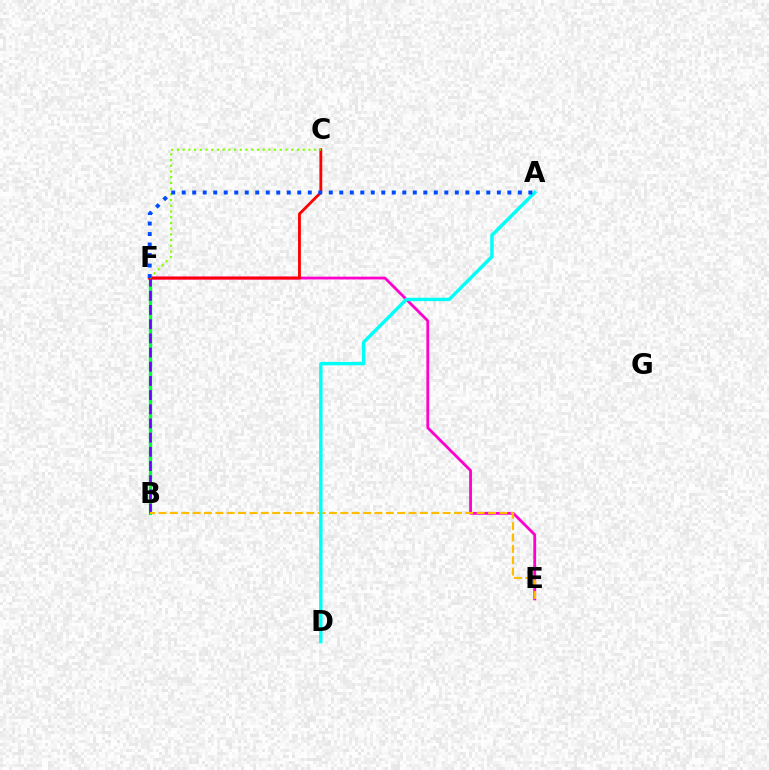{('B', 'F'): [{'color': '#00ff39', 'line_style': 'solid', 'thickness': 2.42}, {'color': '#7200ff', 'line_style': 'dashed', 'thickness': 1.93}], ('E', 'F'): [{'color': '#ff00cf', 'line_style': 'solid', 'thickness': 2.02}], ('B', 'E'): [{'color': '#ffbd00', 'line_style': 'dashed', 'thickness': 1.54}], ('C', 'F'): [{'color': '#ff0000', 'line_style': 'solid', 'thickness': 2.03}, {'color': '#84ff00', 'line_style': 'dotted', 'thickness': 1.55}], ('A', 'D'): [{'color': '#00fff6', 'line_style': 'solid', 'thickness': 2.47}], ('A', 'F'): [{'color': '#004bff', 'line_style': 'dotted', 'thickness': 2.85}]}